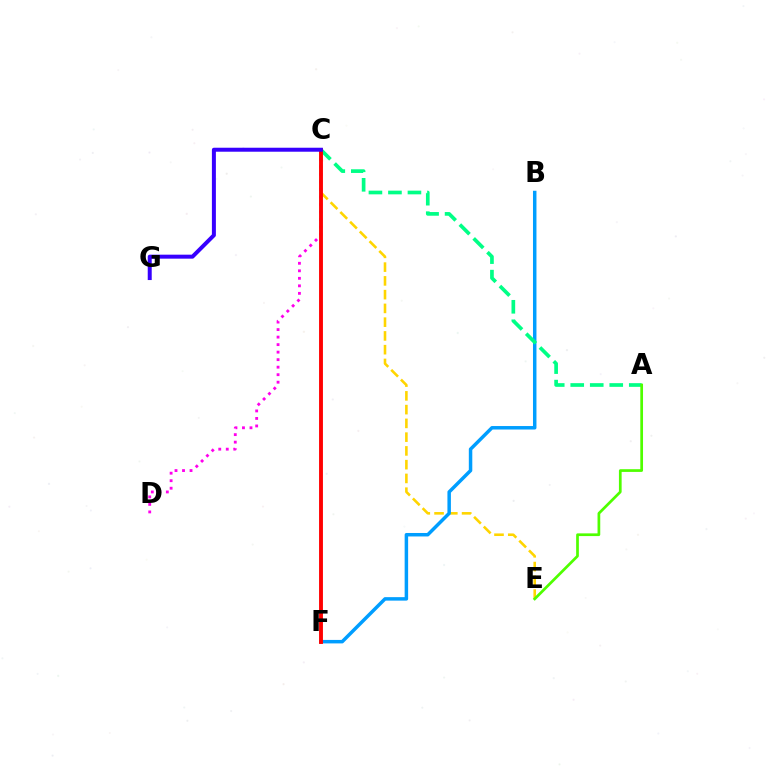{('C', 'E'): [{'color': '#ffd500', 'line_style': 'dashed', 'thickness': 1.87}], ('B', 'F'): [{'color': '#009eff', 'line_style': 'solid', 'thickness': 2.51}], ('C', 'D'): [{'color': '#ff00ed', 'line_style': 'dotted', 'thickness': 2.04}], ('A', 'C'): [{'color': '#00ff86', 'line_style': 'dashed', 'thickness': 2.65}], ('A', 'E'): [{'color': '#4fff00', 'line_style': 'solid', 'thickness': 1.95}], ('C', 'F'): [{'color': '#ff0000', 'line_style': 'solid', 'thickness': 2.79}], ('C', 'G'): [{'color': '#3700ff', 'line_style': 'solid', 'thickness': 2.87}]}